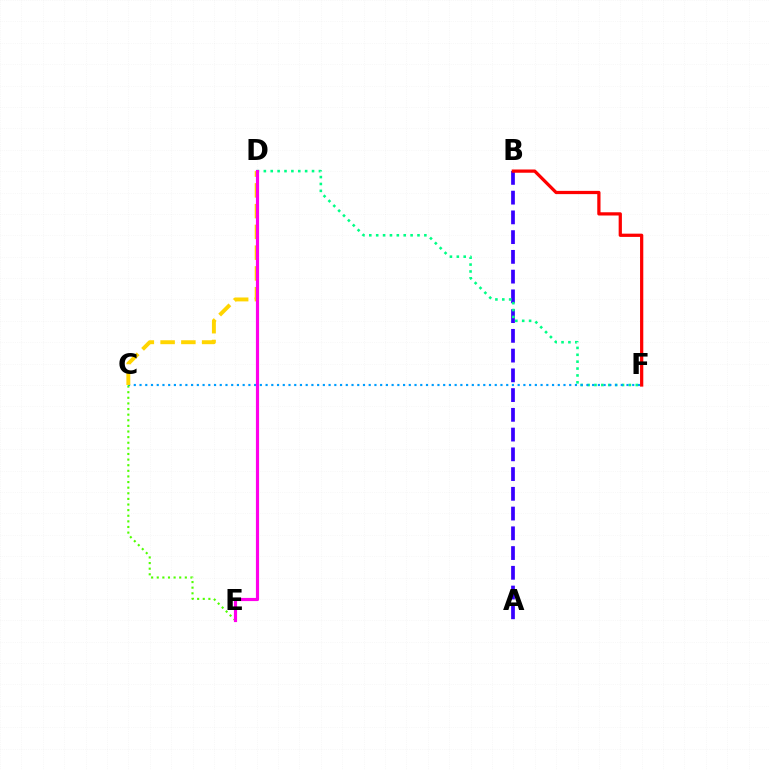{('A', 'B'): [{'color': '#3700ff', 'line_style': 'dashed', 'thickness': 2.68}], ('D', 'F'): [{'color': '#00ff86', 'line_style': 'dotted', 'thickness': 1.87}], ('C', 'F'): [{'color': '#009eff', 'line_style': 'dotted', 'thickness': 1.56}], ('C', 'D'): [{'color': '#ffd500', 'line_style': 'dashed', 'thickness': 2.82}], ('C', 'E'): [{'color': '#4fff00', 'line_style': 'dotted', 'thickness': 1.53}], ('D', 'E'): [{'color': '#ff00ed', 'line_style': 'solid', 'thickness': 2.28}], ('B', 'F'): [{'color': '#ff0000', 'line_style': 'solid', 'thickness': 2.33}]}